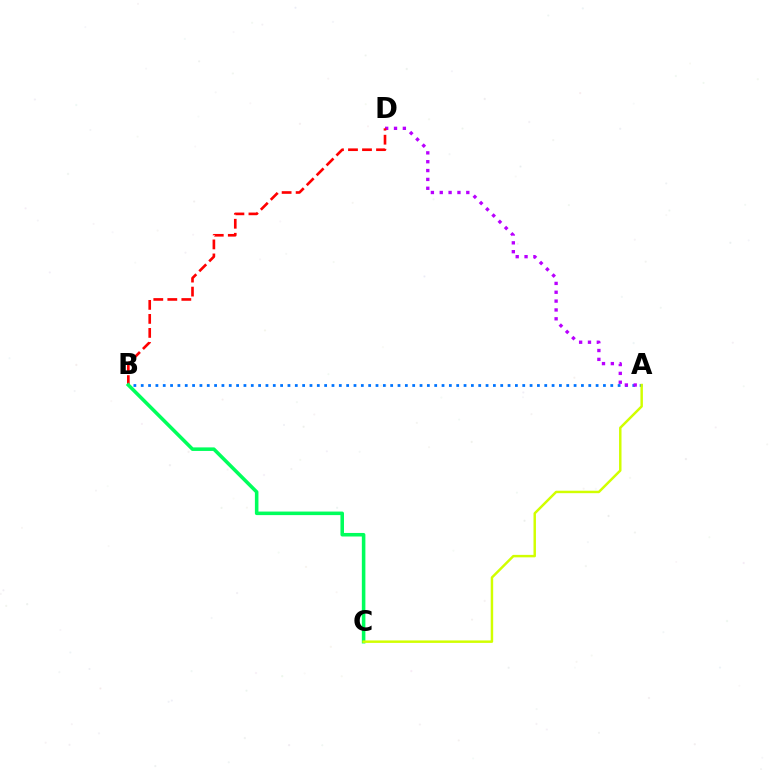{('A', 'B'): [{'color': '#0074ff', 'line_style': 'dotted', 'thickness': 1.99}], ('A', 'D'): [{'color': '#b900ff', 'line_style': 'dotted', 'thickness': 2.4}], ('B', 'D'): [{'color': '#ff0000', 'line_style': 'dashed', 'thickness': 1.9}], ('B', 'C'): [{'color': '#00ff5c', 'line_style': 'solid', 'thickness': 2.55}], ('A', 'C'): [{'color': '#d1ff00', 'line_style': 'solid', 'thickness': 1.77}]}